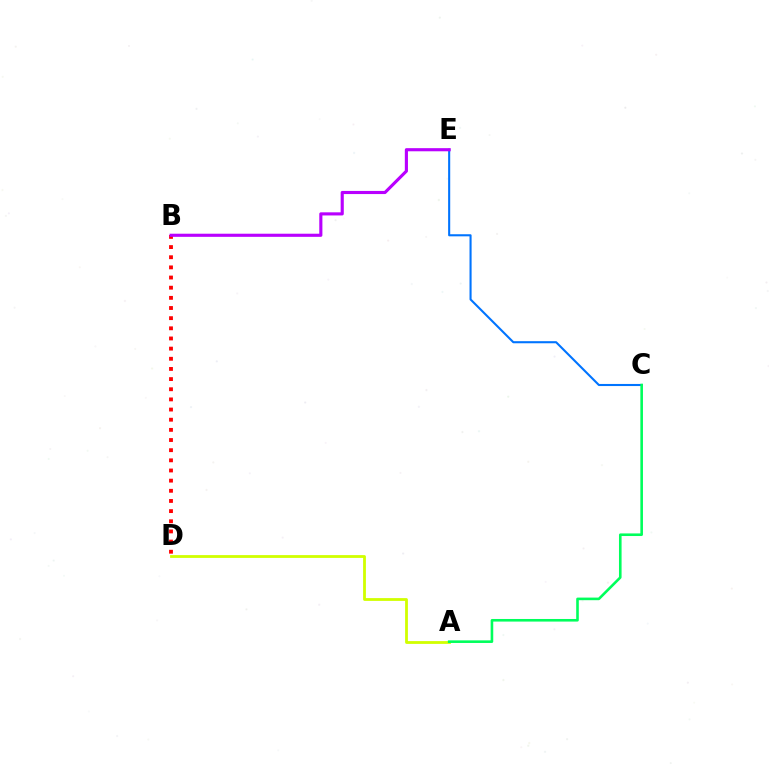{('A', 'D'): [{'color': '#d1ff00', 'line_style': 'solid', 'thickness': 2.02}], ('C', 'E'): [{'color': '#0074ff', 'line_style': 'solid', 'thickness': 1.51}], ('A', 'C'): [{'color': '#00ff5c', 'line_style': 'solid', 'thickness': 1.87}], ('B', 'D'): [{'color': '#ff0000', 'line_style': 'dotted', 'thickness': 2.76}], ('B', 'E'): [{'color': '#b900ff', 'line_style': 'solid', 'thickness': 2.25}]}